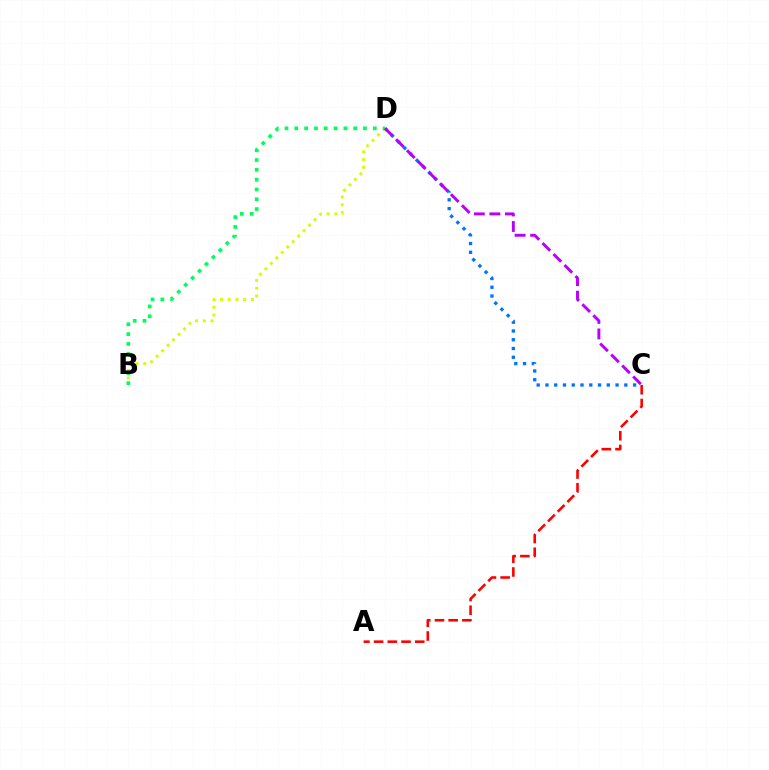{('C', 'D'): [{'color': '#0074ff', 'line_style': 'dotted', 'thickness': 2.38}, {'color': '#b900ff', 'line_style': 'dashed', 'thickness': 2.11}], ('B', 'D'): [{'color': '#d1ff00', 'line_style': 'dotted', 'thickness': 2.1}, {'color': '#00ff5c', 'line_style': 'dotted', 'thickness': 2.66}], ('A', 'C'): [{'color': '#ff0000', 'line_style': 'dashed', 'thickness': 1.86}]}